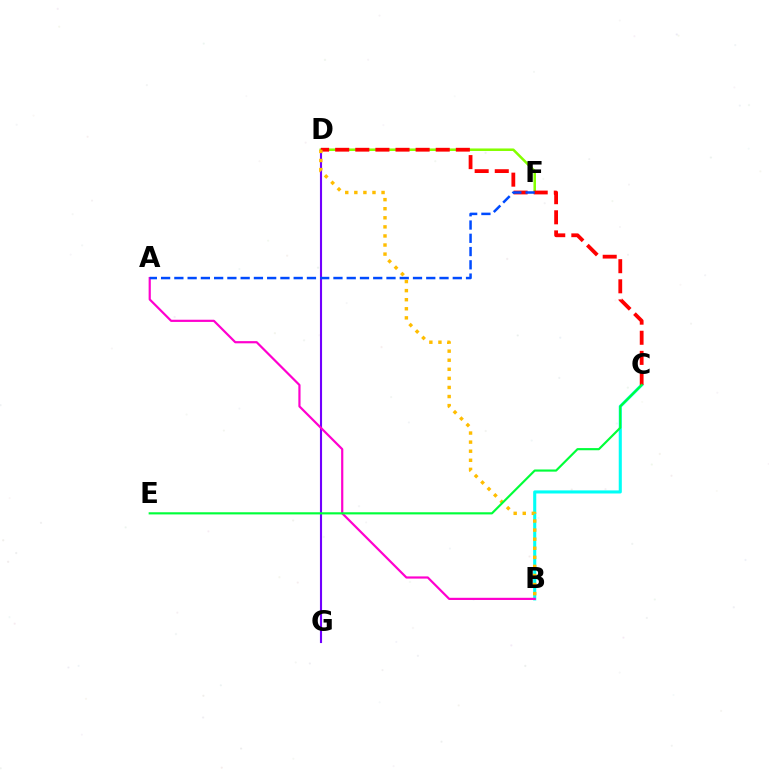{('D', 'G'): [{'color': '#7200ff', 'line_style': 'solid', 'thickness': 1.52}], ('B', 'C'): [{'color': '#00fff6', 'line_style': 'solid', 'thickness': 2.22}], ('D', 'F'): [{'color': '#84ff00', 'line_style': 'solid', 'thickness': 1.82}], ('A', 'B'): [{'color': '#ff00cf', 'line_style': 'solid', 'thickness': 1.58}], ('C', 'D'): [{'color': '#ff0000', 'line_style': 'dashed', 'thickness': 2.73}], ('A', 'F'): [{'color': '#004bff', 'line_style': 'dashed', 'thickness': 1.8}], ('B', 'D'): [{'color': '#ffbd00', 'line_style': 'dotted', 'thickness': 2.47}], ('C', 'E'): [{'color': '#00ff39', 'line_style': 'solid', 'thickness': 1.55}]}